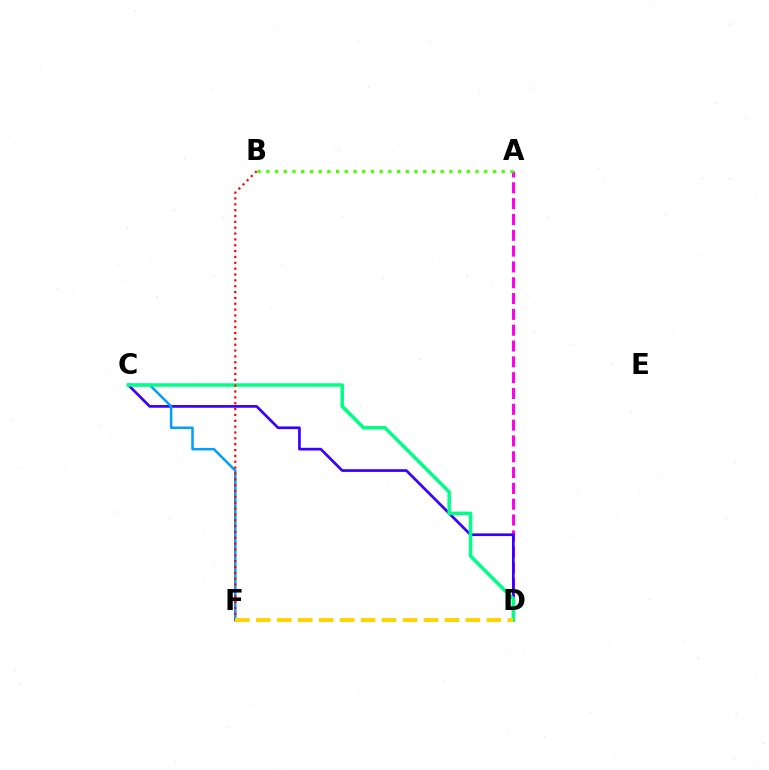{('A', 'D'): [{'color': '#ff00ed', 'line_style': 'dashed', 'thickness': 2.15}], ('C', 'D'): [{'color': '#3700ff', 'line_style': 'solid', 'thickness': 1.94}, {'color': '#00ff86', 'line_style': 'solid', 'thickness': 2.53}], ('C', 'F'): [{'color': '#009eff', 'line_style': 'solid', 'thickness': 1.8}], ('B', 'F'): [{'color': '#ff0000', 'line_style': 'dotted', 'thickness': 1.59}], ('D', 'F'): [{'color': '#ffd500', 'line_style': 'dashed', 'thickness': 2.85}], ('A', 'B'): [{'color': '#4fff00', 'line_style': 'dotted', 'thickness': 2.37}]}